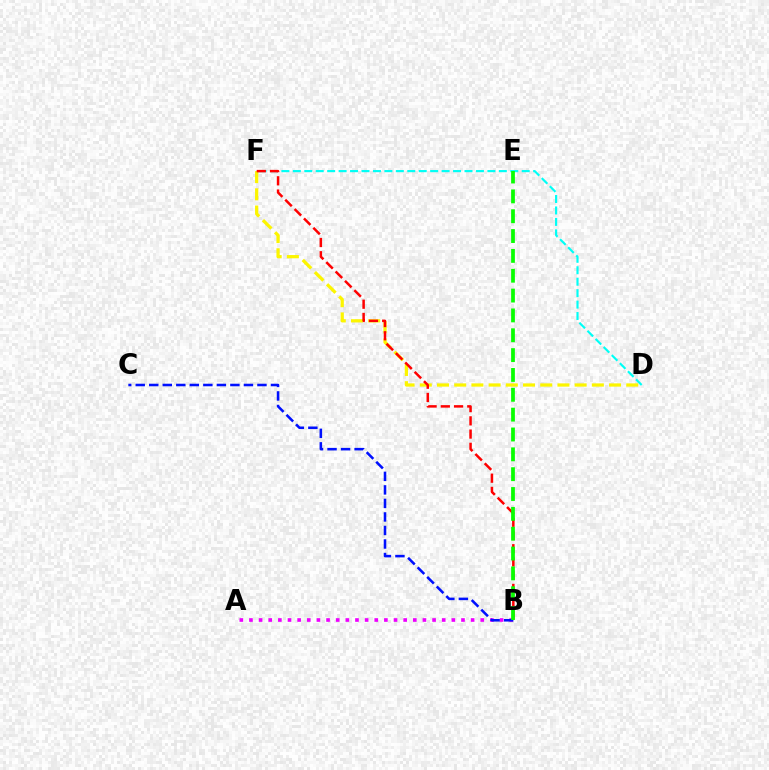{('A', 'B'): [{'color': '#ee00ff', 'line_style': 'dotted', 'thickness': 2.62}], ('D', 'F'): [{'color': '#00fff6', 'line_style': 'dashed', 'thickness': 1.55}, {'color': '#fcf500', 'line_style': 'dashed', 'thickness': 2.34}], ('B', 'C'): [{'color': '#0010ff', 'line_style': 'dashed', 'thickness': 1.84}], ('B', 'F'): [{'color': '#ff0000', 'line_style': 'dashed', 'thickness': 1.8}], ('B', 'E'): [{'color': '#08ff00', 'line_style': 'dashed', 'thickness': 2.7}]}